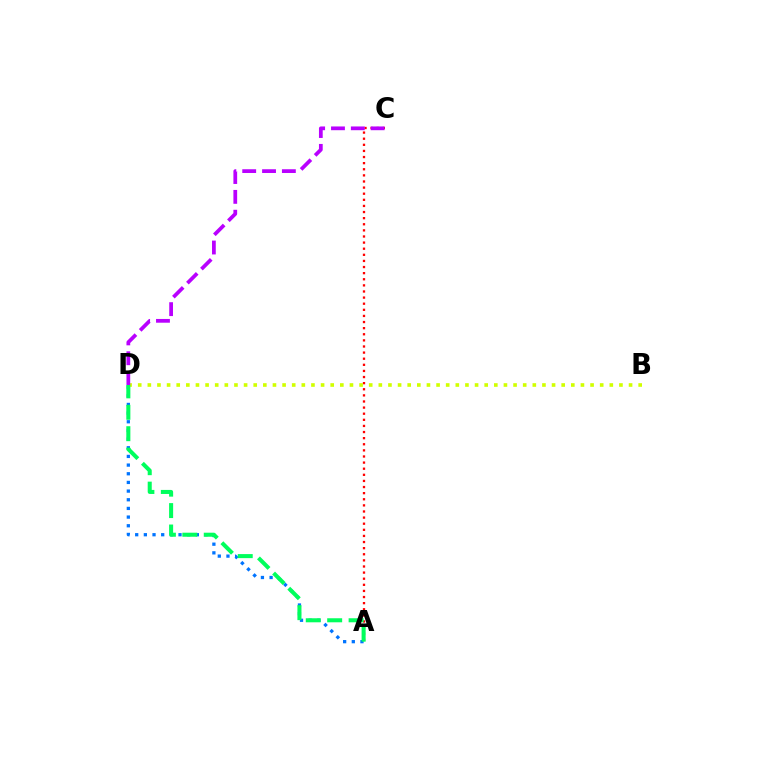{('A', 'C'): [{'color': '#ff0000', 'line_style': 'dotted', 'thickness': 1.66}], ('A', 'D'): [{'color': '#0074ff', 'line_style': 'dotted', 'thickness': 2.35}, {'color': '#00ff5c', 'line_style': 'dashed', 'thickness': 2.91}], ('B', 'D'): [{'color': '#d1ff00', 'line_style': 'dotted', 'thickness': 2.61}], ('C', 'D'): [{'color': '#b900ff', 'line_style': 'dashed', 'thickness': 2.69}]}